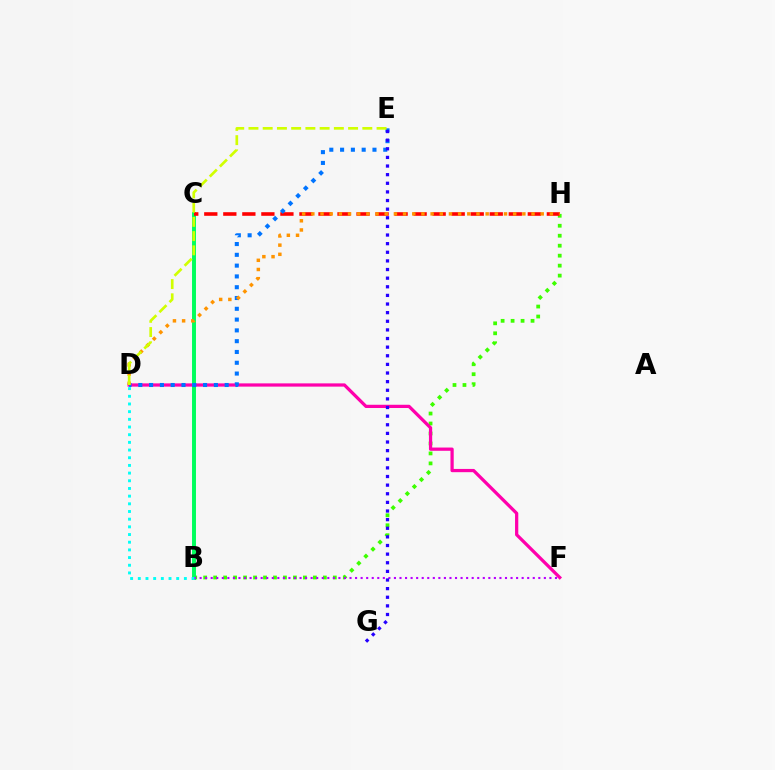{('B', 'H'): [{'color': '#3dff00', 'line_style': 'dotted', 'thickness': 2.71}], ('D', 'F'): [{'color': '#ff00ac', 'line_style': 'solid', 'thickness': 2.34}], ('B', 'C'): [{'color': '#00ff5c', 'line_style': 'solid', 'thickness': 2.84}], ('C', 'H'): [{'color': '#ff0000', 'line_style': 'dashed', 'thickness': 2.59}], ('D', 'E'): [{'color': '#0074ff', 'line_style': 'dotted', 'thickness': 2.93}, {'color': '#d1ff00', 'line_style': 'dashed', 'thickness': 1.93}], ('B', 'F'): [{'color': '#b900ff', 'line_style': 'dotted', 'thickness': 1.51}], ('E', 'G'): [{'color': '#2500ff', 'line_style': 'dotted', 'thickness': 2.34}], ('B', 'D'): [{'color': '#00fff6', 'line_style': 'dotted', 'thickness': 2.09}], ('D', 'H'): [{'color': '#ff9400', 'line_style': 'dotted', 'thickness': 2.49}]}